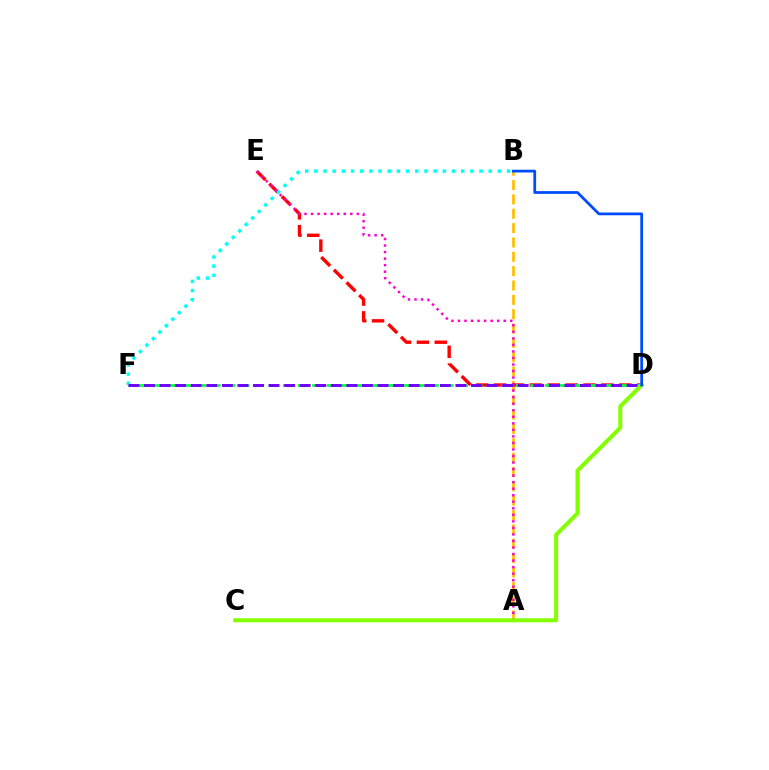{('A', 'B'): [{'color': '#ffbd00', 'line_style': 'dashed', 'thickness': 1.95}], ('D', 'E'): [{'color': '#ff0000', 'line_style': 'dashed', 'thickness': 2.43}], ('D', 'F'): [{'color': '#00ff39', 'line_style': 'dashed', 'thickness': 1.98}, {'color': '#7200ff', 'line_style': 'dashed', 'thickness': 2.12}], ('B', 'F'): [{'color': '#00fff6', 'line_style': 'dotted', 'thickness': 2.49}], ('A', 'E'): [{'color': '#ff00cf', 'line_style': 'dotted', 'thickness': 1.78}], ('C', 'D'): [{'color': '#84ff00', 'line_style': 'solid', 'thickness': 2.92}], ('B', 'D'): [{'color': '#004bff', 'line_style': 'solid', 'thickness': 1.99}]}